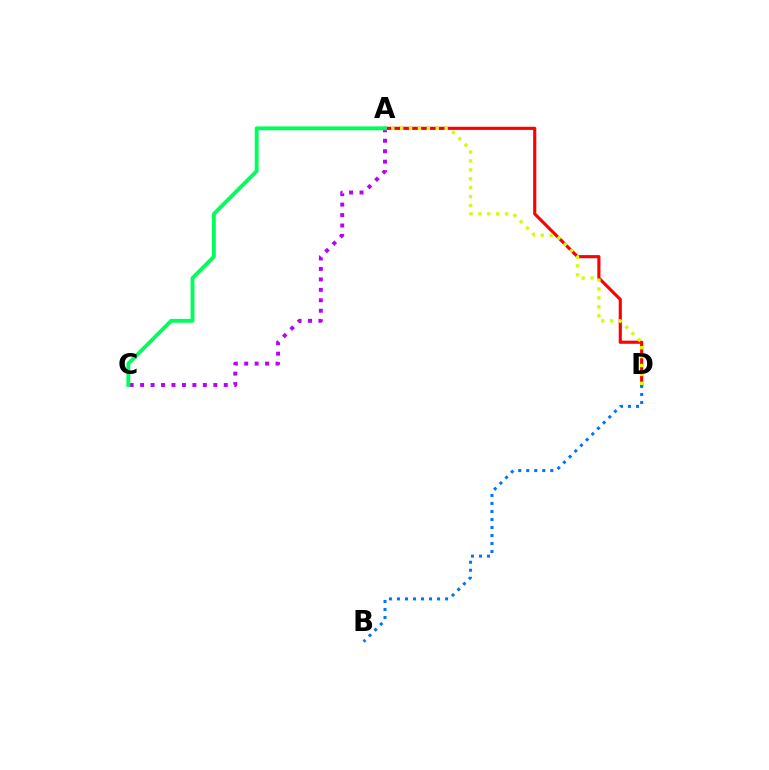{('A', 'D'): [{'color': '#ff0000', 'line_style': 'solid', 'thickness': 2.26}, {'color': '#d1ff00', 'line_style': 'dotted', 'thickness': 2.42}], ('A', 'C'): [{'color': '#b900ff', 'line_style': 'dotted', 'thickness': 2.84}, {'color': '#00ff5c', 'line_style': 'solid', 'thickness': 2.78}], ('B', 'D'): [{'color': '#0074ff', 'line_style': 'dotted', 'thickness': 2.18}]}